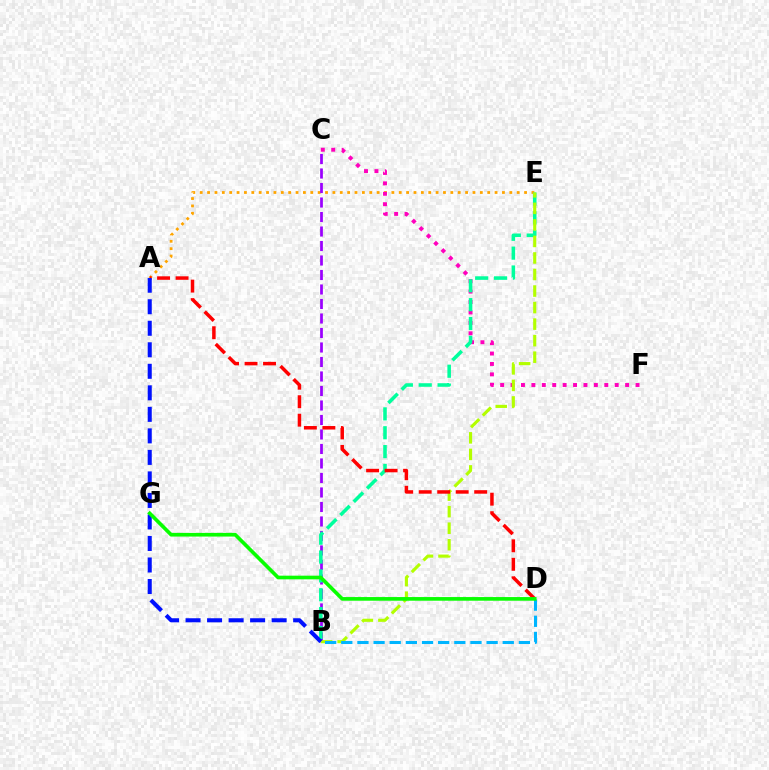{('A', 'E'): [{'color': '#ffa500', 'line_style': 'dotted', 'thickness': 2.0}], ('C', 'F'): [{'color': '#ff00bd', 'line_style': 'dotted', 'thickness': 2.83}], ('B', 'C'): [{'color': '#9b00ff', 'line_style': 'dashed', 'thickness': 1.97}], ('B', 'E'): [{'color': '#00ff9d', 'line_style': 'dashed', 'thickness': 2.56}, {'color': '#b3ff00', 'line_style': 'dashed', 'thickness': 2.25}], ('A', 'D'): [{'color': '#ff0000', 'line_style': 'dashed', 'thickness': 2.51}], ('A', 'B'): [{'color': '#0010ff', 'line_style': 'dashed', 'thickness': 2.92}], ('B', 'D'): [{'color': '#00b5ff', 'line_style': 'dashed', 'thickness': 2.19}], ('D', 'G'): [{'color': '#08ff00', 'line_style': 'solid', 'thickness': 2.63}]}